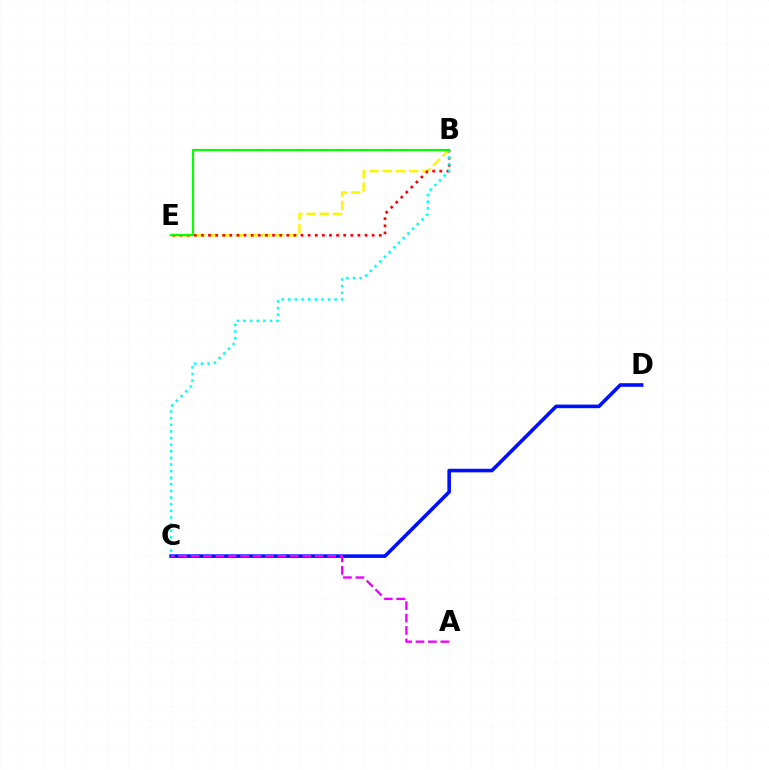{('C', 'D'): [{'color': '#0010ff', 'line_style': 'solid', 'thickness': 2.59}], ('B', 'E'): [{'color': '#fcf500', 'line_style': 'dashed', 'thickness': 1.8}, {'color': '#ff0000', 'line_style': 'dotted', 'thickness': 1.93}, {'color': '#08ff00', 'line_style': 'solid', 'thickness': 1.6}], ('B', 'C'): [{'color': '#00fff6', 'line_style': 'dotted', 'thickness': 1.8}], ('A', 'C'): [{'color': '#ee00ff', 'line_style': 'dashed', 'thickness': 1.69}]}